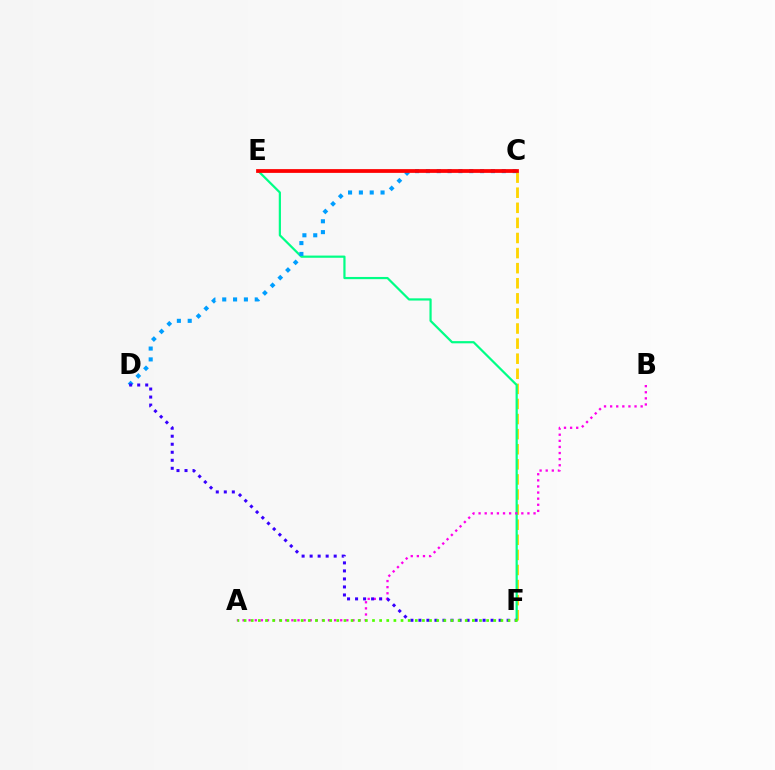{('C', 'F'): [{'color': '#ffd500', 'line_style': 'dashed', 'thickness': 2.05}], ('E', 'F'): [{'color': '#00ff86', 'line_style': 'solid', 'thickness': 1.59}], ('A', 'B'): [{'color': '#ff00ed', 'line_style': 'dotted', 'thickness': 1.66}], ('C', 'D'): [{'color': '#009eff', 'line_style': 'dotted', 'thickness': 2.94}], ('D', 'F'): [{'color': '#3700ff', 'line_style': 'dotted', 'thickness': 2.18}], ('C', 'E'): [{'color': '#ff0000', 'line_style': 'solid', 'thickness': 2.7}], ('A', 'F'): [{'color': '#4fff00', 'line_style': 'dotted', 'thickness': 1.94}]}